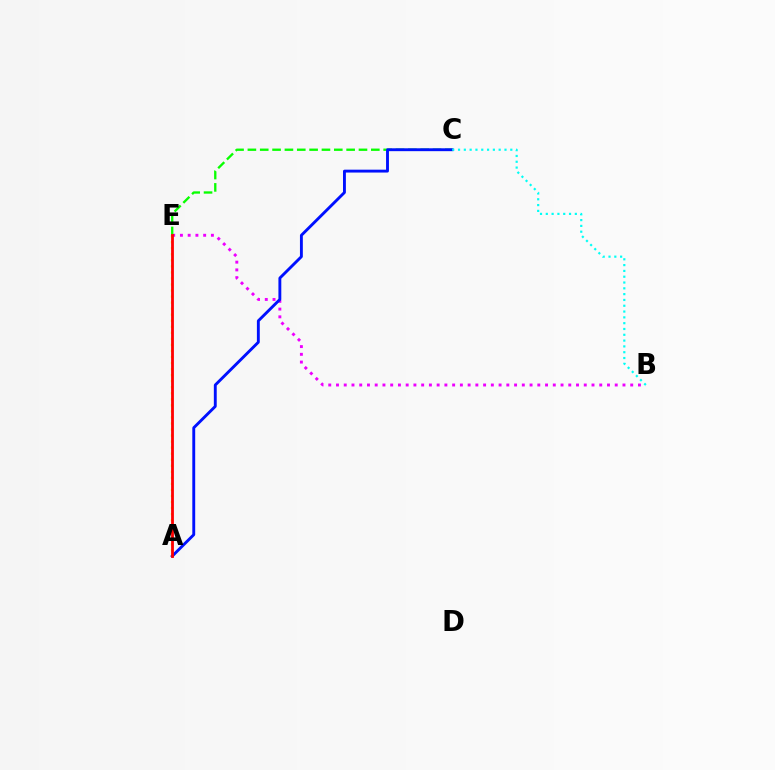{('B', 'E'): [{'color': '#ee00ff', 'line_style': 'dotted', 'thickness': 2.1}], ('A', 'E'): [{'color': '#fcf500', 'line_style': 'dotted', 'thickness': 1.64}, {'color': '#ff0000', 'line_style': 'solid', 'thickness': 2.01}], ('C', 'E'): [{'color': '#08ff00', 'line_style': 'dashed', 'thickness': 1.68}], ('A', 'C'): [{'color': '#0010ff', 'line_style': 'solid', 'thickness': 2.07}], ('B', 'C'): [{'color': '#00fff6', 'line_style': 'dotted', 'thickness': 1.58}]}